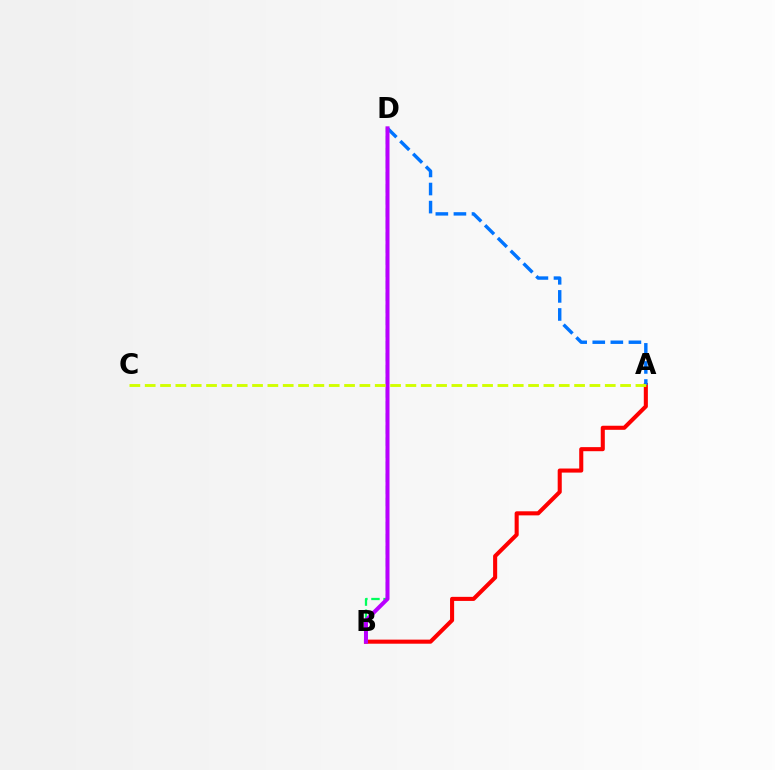{('A', 'B'): [{'color': '#ff0000', 'line_style': 'solid', 'thickness': 2.93}], ('A', 'D'): [{'color': '#0074ff', 'line_style': 'dashed', 'thickness': 2.46}], ('B', 'D'): [{'color': '#00ff5c', 'line_style': 'dashed', 'thickness': 1.64}, {'color': '#b900ff', 'line_style': 'solid', 'thickness': 2.88}], ('A', 'C'): [{'color': '#d1ff00', 'line_style': 'dashed', 'thickness': 2.08}]}